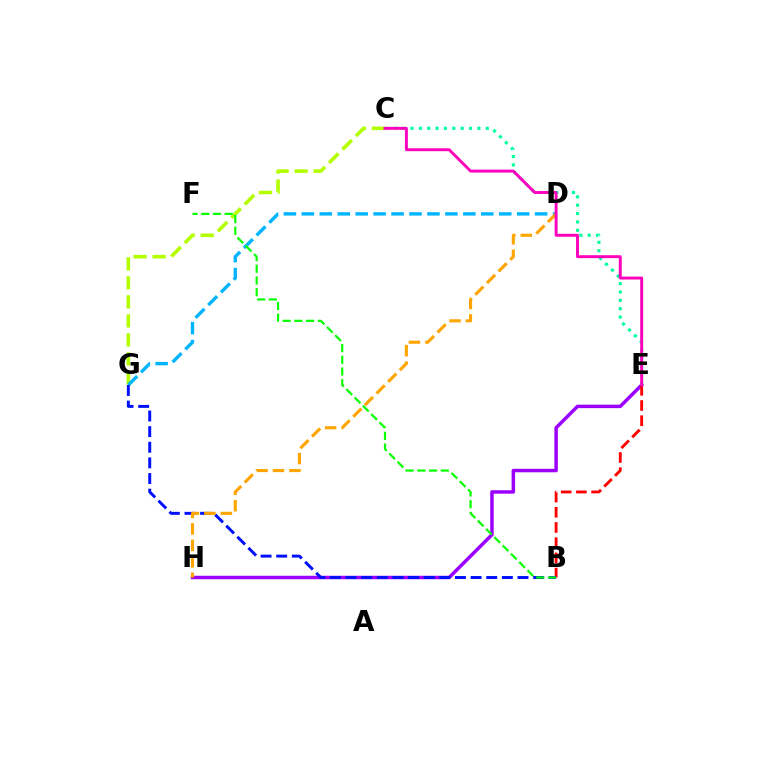{('C', 'G'): [{'color': '#b3ff00', 'line_style': 'dashed', 'thickness': 2.58}], ('E', 'H'): [{'color': '#9b00ff', 'line_style': 'solid', 'thickness': 2.5}], ('D', 'G'): [{'color': '#00b5ff', 'line_style': 'dashed', 'thickness': 2.44}], ('C', 'E'): [{'color': '#00ff9d', 'line_style': 'dotted', 'thickness': 2.27}, {'color': '#ff00bd', 'line_style': 'solid', 'thickness': 2.11}], ('B', 'E'): [{'color': '#ff0000', 'line_style': 'dashed', 'thickness': 2.07}], ('B', 'G'): [{'color': '#0010ff', 'line_style': 'dashed', 'thickness': 2.12}], ('D', 'H'): [{'color': '#ffa500', 'line_style': 'dashed', 'thickness': 2.24}], ('B', 'F'): [{'color': '#08ff00', 'line_style': 'dashed', 'thickness': 1.59}]}